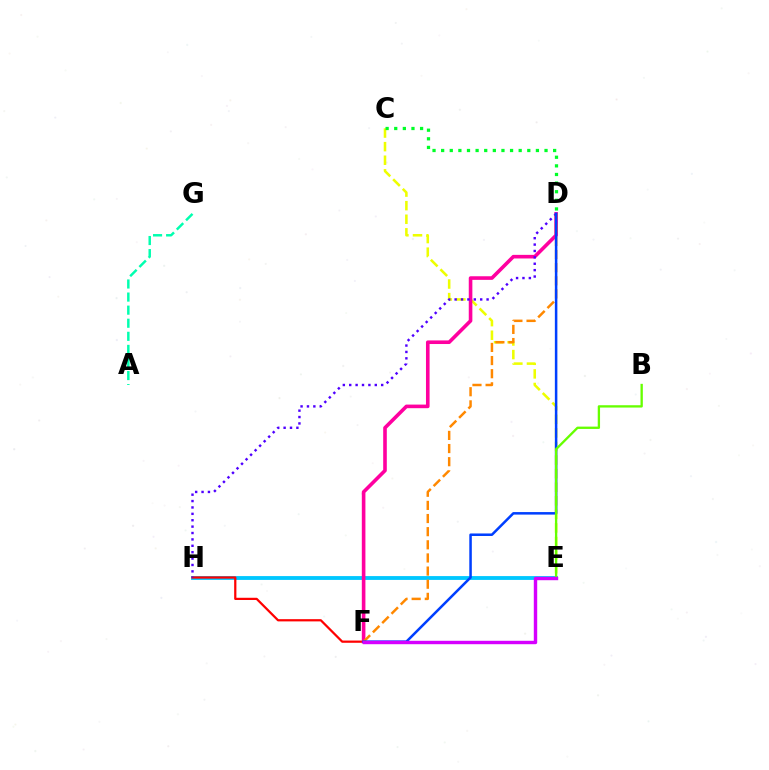{('E', 'H'): [{'color': '#00c7ff', 'line_style': 'solid', 'thickness': 2.76}], ('F', 'H'): [{'color': '#ff0000', 'line_style': 'solid', 'thickness': 1.61}], ('C', 'E'): [{'color': '#eeff00', 'line_style': 'dashed', 'thickness': 1.84}], ('D', 'F'): [{'color': '#ff00a0', 'line_style': 'solid', 'thickness': 2.6}, {'color': '#ff8800', 'line_style': 'dashed', 'thickness': 1.78}, {'color': '#003fff', 'line_style': 'solid', 'thickness': 1.82}], ('A', 'G'): [{'color': '#00ffaf', 'line_style': 'dashed', 'thickness': 1.78}], ('D', 'H'): [{'color': '#4f00ff', 'line_style': 'dotted', 'thickness': 1.74}], ('B', 'E'): [{'color': '#66ff00', 'line_style': 'solid', 'thickness': 1.68}], ('E', 'F'): [{'color': '#d600ff', 'line_style': 'solid', 'thickness': 2.46}], ('C', 'D'): [{'color': '#00ff27', 'line_style': 'dotted', 'thickness': 2.34}]}